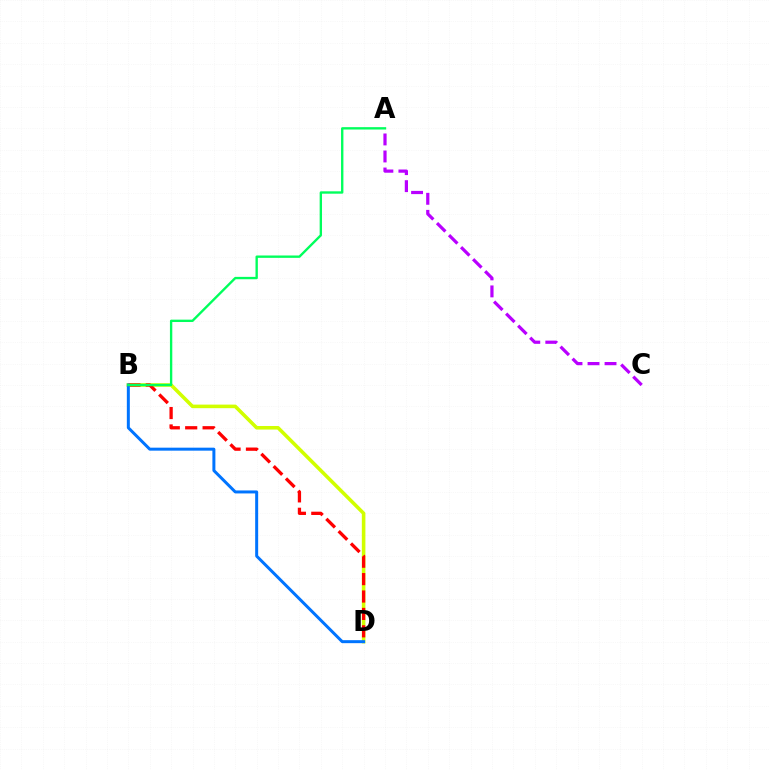{('B', 'D'): [{'color': '#d1ff00', 'line_style': 'solid', 'thickness': 2.57}, {'color': '#ff0000', 'line_style': 'dashed', 'thickness': 2.36}, {'color': '#0074ff', 'line_style': 'solid', 'thickness': 2.15}], ('A', 'C'): [{'color': '#b900ff', 'line_style': 'dashed', 'thickness': 2.31}], ('A', 'B'): [{'color': '#00ff5c', 'line_style': 'solid', 'thickness': 1.7}]}